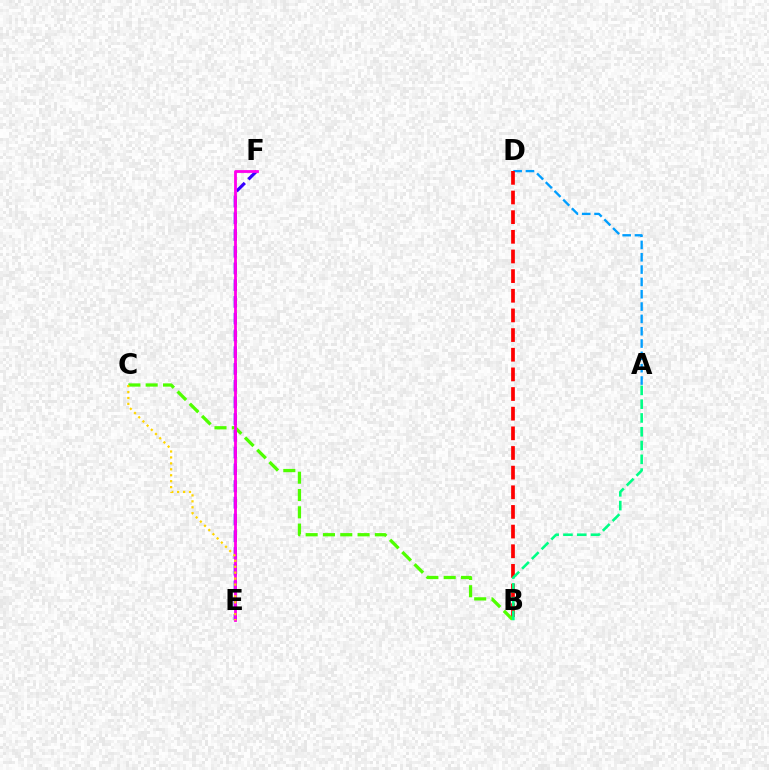{('A', 'D'): [{'color': '#009eff', 'line_style': 'dashed', 'thickness': 1.67}], ('E', 'F'): [{'color': '#3700ff', 'line_style': 'dashed', 'thickness': 2.27}, {'color': '#ff00ed', 'line_style': 'solid', 'thickness': 2.02}], ('B', 'D'): [{'color': '#ff0000', 'line_style': 'dashed', 'thickness': 2.67}], ('B', 'C'): [{'color': '#4fff00', 'line_style': 'dashed', 'thickness': 2.35}], ('A', 'B'): [{'color': '#00ff86', 'line_style': 'dashed', 'thickness': 1.87}], ('C', 'E'): [{'color': '#ffd500', 'line_style': 'dotted', 'thickness': 1.61}]}